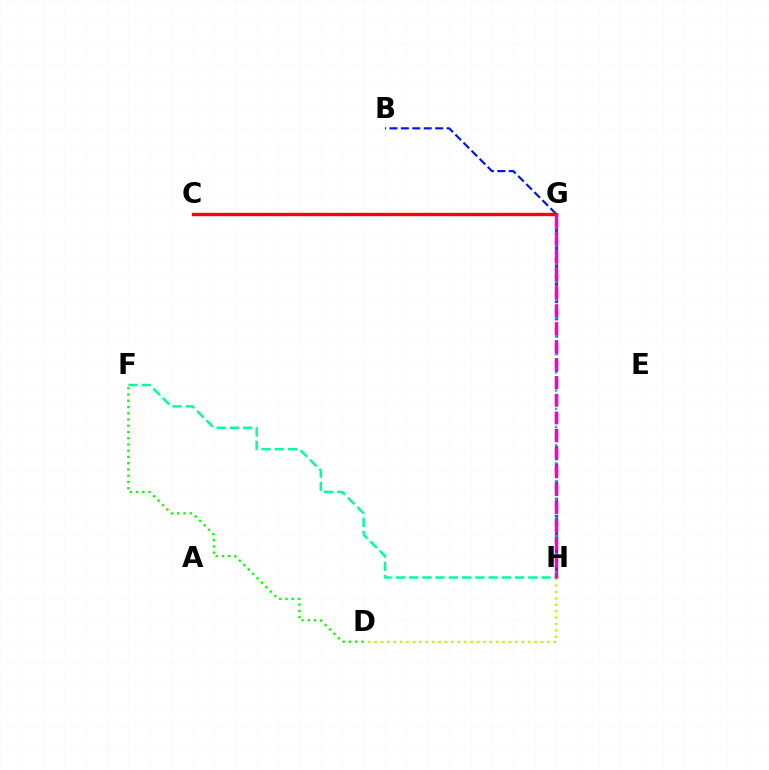{('F', 'H'): [{'color': '#00ff9d', 'line_style': 'dashed', 'thickness': 1.8}], ('G', 'H'): [{'color': '#9b00ff', 'line_style': 'dashed', 'thickness': 2.34}, {'color': '#00b5ff', 'line_style': 'dotted', 'thickness': 1.64}, {'color': '#ff00bd', 'line_style': 'dashed', 'thickness': 2.44}], ('B', 'G'): [{'color': '#0010ff', 'line_style': 'dashed', 'thickness': 1.55}], ('C', 'G'): [{'color': '#ffa500', 'line_style': 'dotted', 'thickness': 1.6}, {'color': '#ff0000', 'line_style': 'solid', 'thickness': 2.39}], ('D', 'H'): [{'color': '#b3ff00', 'line_style': 'dotted', 'thickness': 1.74}], ('D', 'F'): [{'color': '#08ff00', 'line_style': 'dotted', 'thickness': 1.7}]}